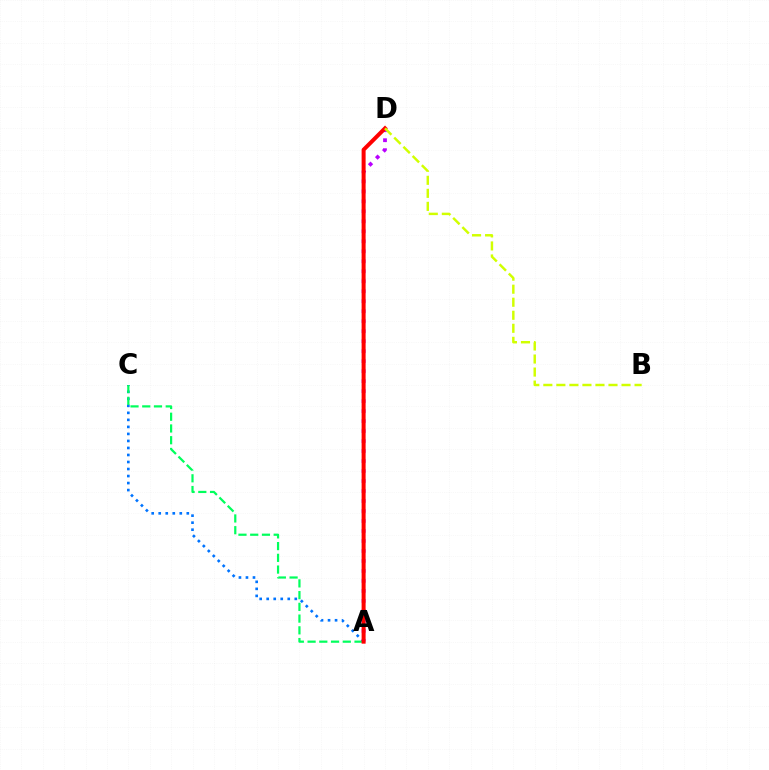{('A', 'C'): [{'color': '#0074ff', 'line_style': 'dotted', 'thickness': 1.91}, {'color': '#00ff5c', 'line_style': 'dashed', 'thickness': 1.59}], ('A', 'D'): [{'color': '#b900ff', 'line_style': 'dotted', 'thickness': 2.71}, {'color': '#ff0000', 'line_style': 'solid', 'thickness': 2.88}], ('B', 'D'): [{'color': '#d1ff00', 'line_style': 'dashed', 'thickness': 1.77}]}